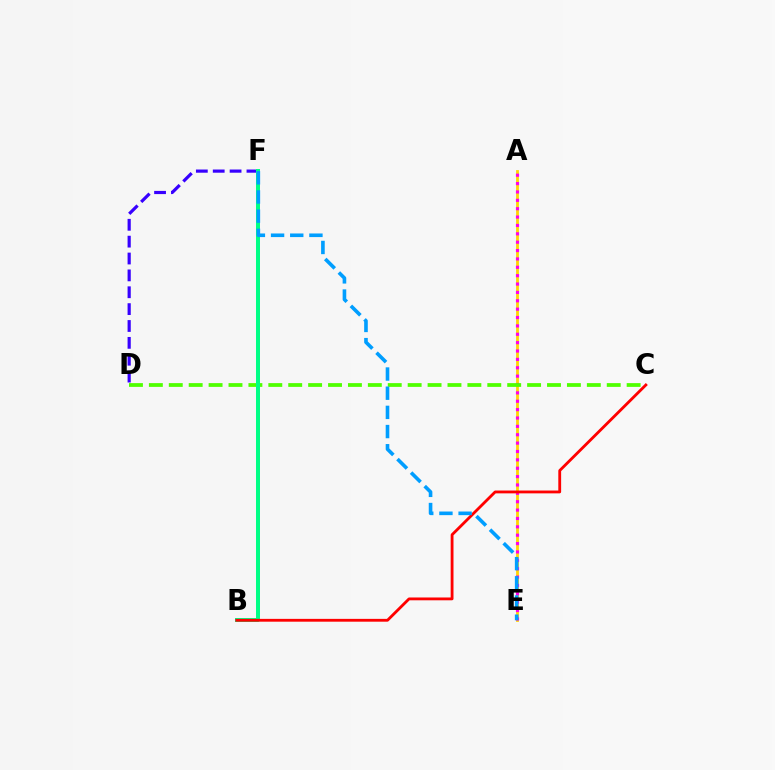{('A', 'E'): [{'color': '#ffd500', 'line_style': 'solid', 'thickness': 2.0}, {'color': '#ff00ed', 'line_style': 'dotted', 'thickness': 2.27}], ('D', 'F'): [{'color': '#3700ff', 'line_style': 'dashed', 'thickness': 2.29}], ('C', 'D'): [{'color': '#4fff00', 'line_style': 'dashed', 'thickness': 2.7}], ('B', 'F'): [{'color': '#00ff86', 'line_style': 'solid', 'thickness': 2.88}], ('B', 'C'): [{'color': '#ff0000', 'line_style': 'solid', 'thickness': 2.03}], ('E', 'F'): [{'color': '#009eff', 'line_style': 'dashed', 'thickness': 2.61}]}